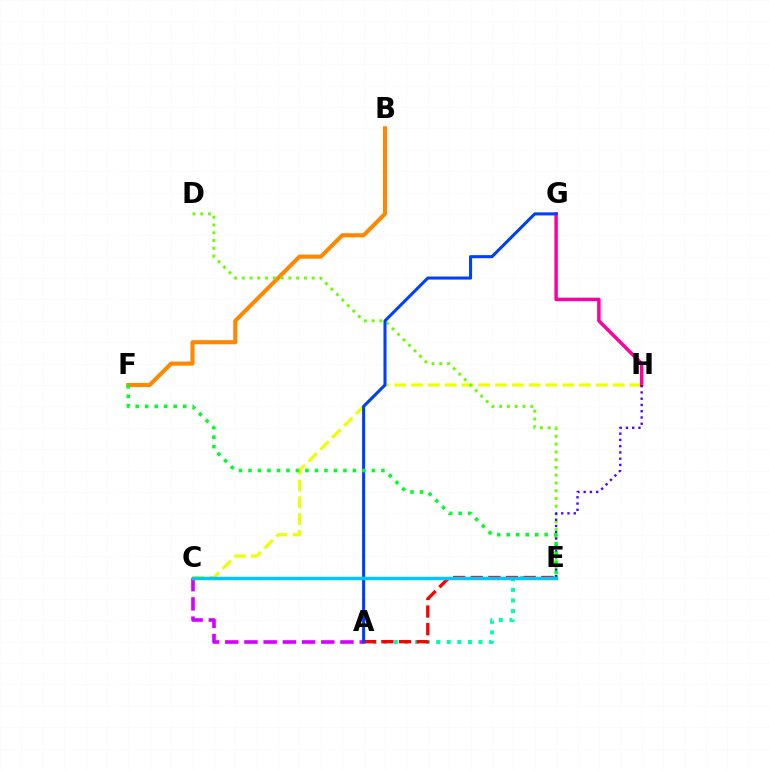{('C', 'H'): [{'color': '#eeff00', 'line_style': 'dashed', 'thickness': 2.28}], ('G', 'H'): [{'color': '#ff00a0', 'line_style': 'solid', 'thickness': 2.51}], ('A', 'E'): [{'color': '#00ffaf', 'line_style': 'dotted', 'thickness': 2.87}, {'color': '#ff0000', 'line_style': 'dashed', 'thickness': 2.39}], ('B', 'F'): [{'color': '#ff8800', 'line_style': 'solid', 'thickness': 2.95}], ('D', 'E'): [{'color': '#66ff00', 'line_style': 'dotted', 'thickness': 2.11}], ('A', 'C'): [{'color': '#d600ff', 'line_style': 'dashed', 'thickness': 2.61}], ('E', 'H'): [{'color': '#4f00ff', 'line_style': 'dotted', 'thickness': 1.7}], ('A', 'G'): [{'color': '#003fff', 'line_style': 'solid', 'thickness': 2.2}], ('E', 'F'): [{'color': '#00ff27', 'line_style': 'dotted', 'thickness': 2.58}], ('C', 'E'): [{'color': '#00c7ff', 'line_style': 'solid', 'thickness': 2.51}]}